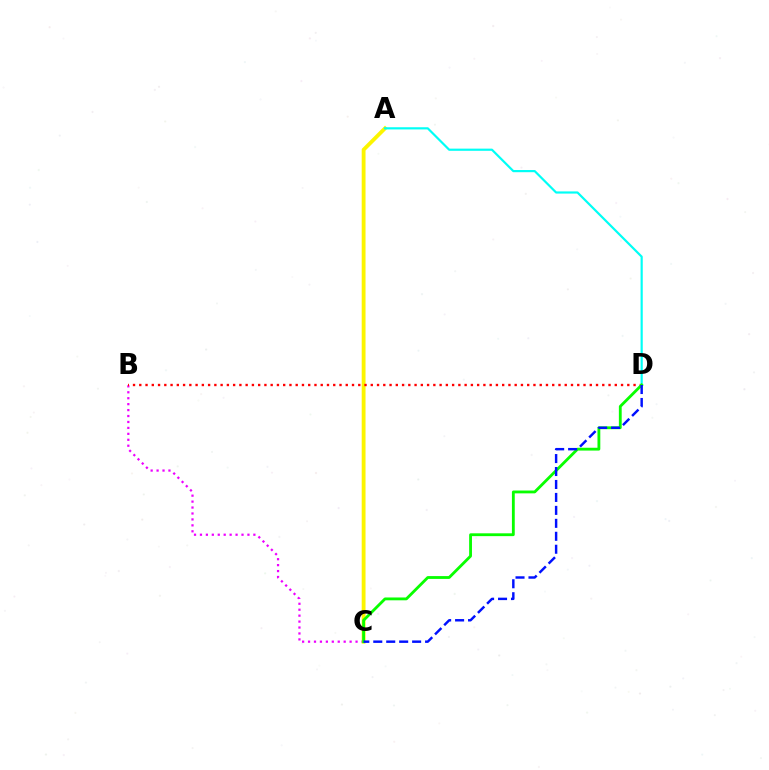{('B', 'C'): [{'color': '#ee00ff', 'line_style': 'dotted', 'thickness': 1.61}], ('A', 'C'): [{'color': '#fcf500', 'line_style': 'solid', 'thickness': 2.76}], ('B', 'D'): [{'color': '#ff0000', 'line_style': 'dotted', 'thickness': 1.7}], ('A', 'D'): [{'color': '#00fff6', 'line_style': 'solid', 'thickness': 1.57}], ('C', 'D'): [{'color': '#08ff00', 'line_style': 'solid', 'thickness': 2.04}, {'color': '#0010ff', 'line_style': 'dashed', 'thickness': 1.76}]}